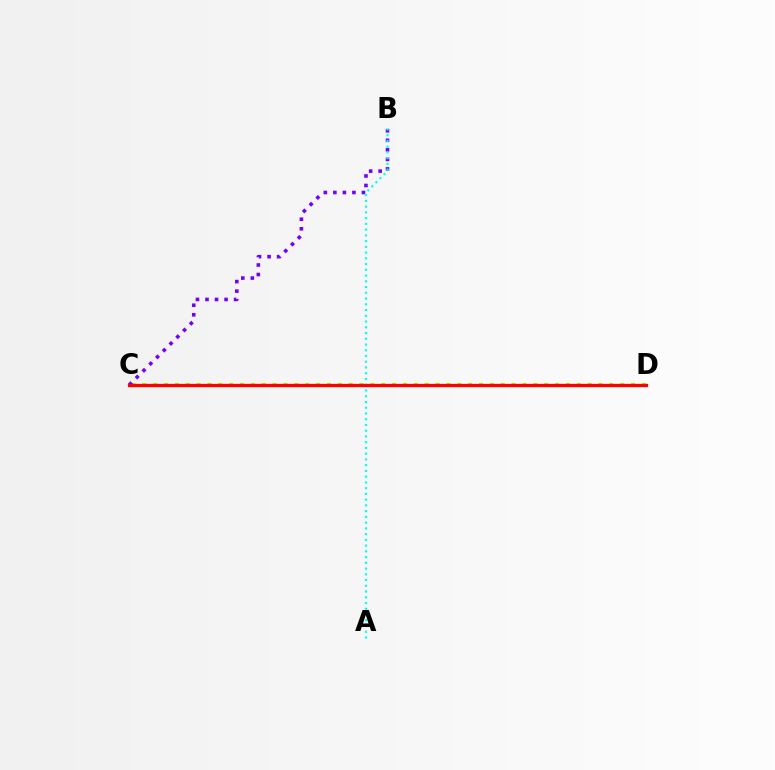{('C', 'D'): [{'color': '#84ff00', 'line_style': 'dotted', 'thickness': 2.95}, {'color': '#ff0000', 'line_style': 'solid', 'thickness': 2.36}], ('B', 'C'): [{'color': '#7200ff', 'line_style': 'dotted', 'thickness': 2.59}], ('A', 'B'): [{'color': '#00fff6', 'line_style': 'dotted', 'thickness': 1.56}]}